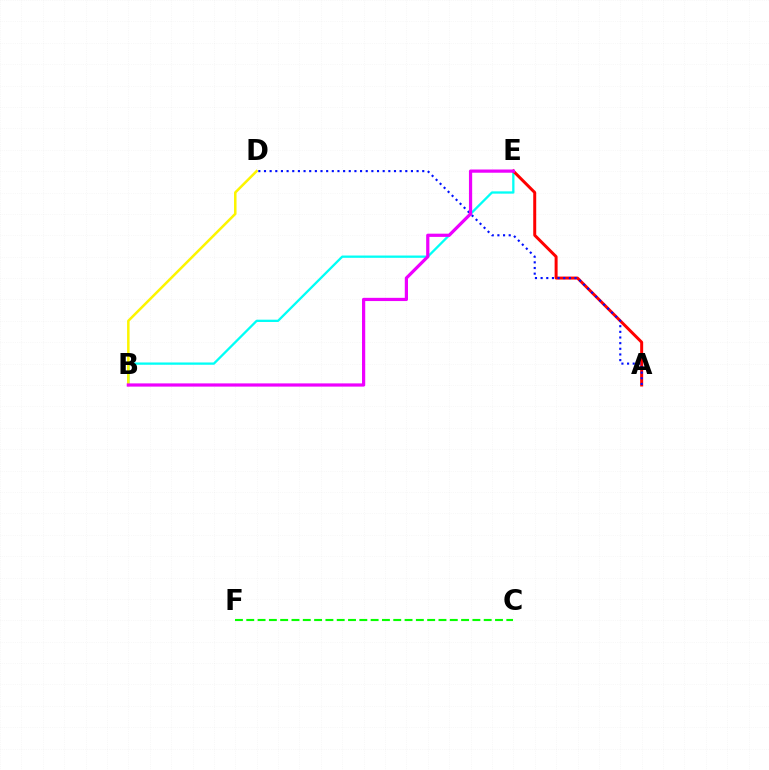{('B', 'E'): [{'color': '#00fff6', 'line_style': 'solid', 'thickness': 1.65}, {'color': '#ee00ff', 'line_style': 'solid', 'thickness': 2.32}], ('B', 'D'): [{'color': '#fcf500', 'line_style': 'solid', 'thickness': 1.81}], ('C', 'F'): [{'color': '#08ff00', 'line_style': 'dashed', 'thickness': 1.54}], ('A', 'E'): [{'color': '#ff0000', 'line_style': 'solid', 'thickness': 2.15}], ('A', 'D'): [{'color': '#0010ff', 'line_style': 'dotted', 'thickness': 1.54}]}